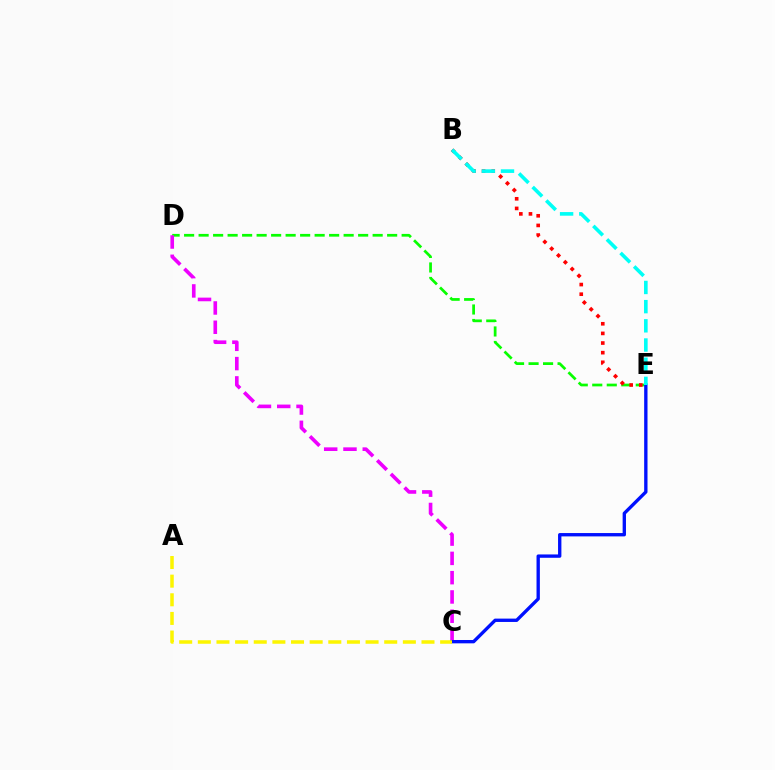{('D', 'E'): [{'color': '#08ff00', 'line_style': 'dashed', 'thickness': 1.97}], ('B', 'E'): [{'color': '#ff0000', 'line_style': 'dotted', 'thickness': 2.62}, {'color': '#00fff6', 'line_style': 'dashed', 'thickness': 2.61}], ('C', 'D'): [{'color': '#ee00ff', 'line_style': 'dashed', 'thickness': 2.62}], ('C', 'E'): [{'color': '#0010ff', 'line_style': 'solid', 'thickness': 2.41}], ('A', 'C'): [{'color': '#fcf500', 'line_style': 'dashed', 'thickness': 2.53}]}